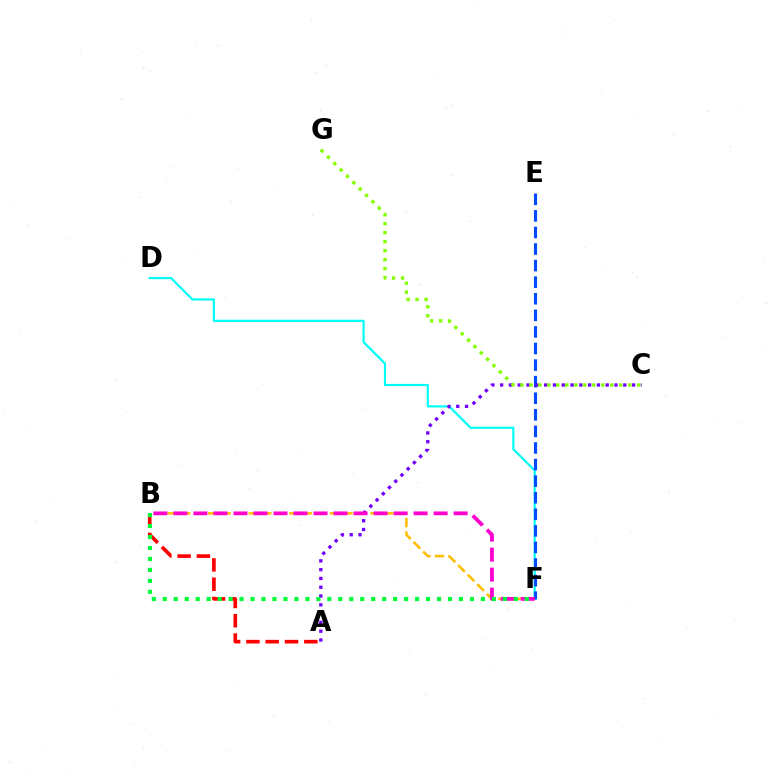{('B', 'F'): [{'color': '#ffbd00', 'line_style': 'dashed', 'thickness': 1.84}, {'color': '#ff00cf', 'line_style': 'dashed', 'thickness': 2.72}, {'color': '#00ff39', 'line_style': 'dotted', 'thickness': 2.98}], ('D', 'F'): [{'color': '#00fff6', 'line_style': 'solid', 'thickness': 1.57}], ('E', 'F'): [{'color': '#004bff', 'line_style': 'dashed', 'thickness': 2.25}], ('A', 'C'): [{'color': '#7200ff', 'line_style': 'dotted', 'thickness': 2.39}], ('A', 'B'): [{'color': '#ff0000', 'line_style': 'dashed', 'thickness': 2.62}], ('C', 'G'): [{'color': '#84ff00', 'line_style': 'dotted', 'thickness': 2.44}]}